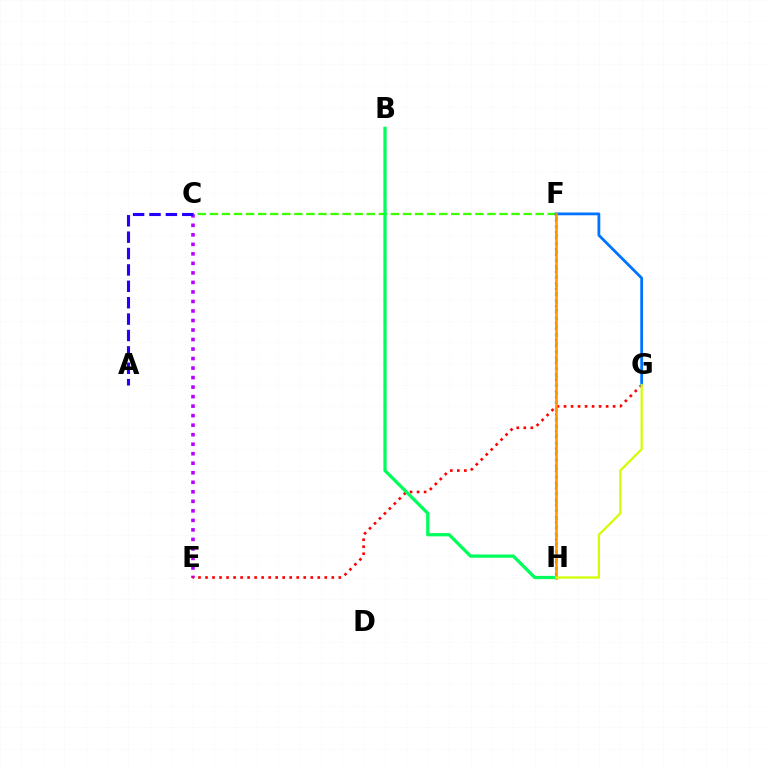{('C', 'E'): [{'color': '#b900ff', 'line_style': 'dotted', 'thickness': 2.59}], ('C', 'F'): [{'color': '#3dff00', 'line_style': 'dashed', 'thickness': 1.64}], ('E', 'G'): [{'color': '#ff0000', 'line_style': 'dotted', 'thickness': 1.91}], ('F', 'G'): [{'color': '#0074ff', 'line_style': 'solid', 'thickness': 2.02}], ('F', 'H'): [{'color': '#ff00ac', 'line_style': 'dotted', 'thickness': 1.55}, {'color': '#00fff6', 'line_style': 'dotted', 'thickness': 2.26}, {'color': '#ff9400', 'line_style': 'solid', 'thickness': 1.83}], ('A', 'C'): [{'color': '#2500ff', 'line_style': 'dashed', 'thickness': 2.23}], ('B', 'H'): [{'color': '#00ff5c', 'line_style': 'solid', 'thickness': 2.35}], ('G', 'H'): [{'color': '#d1ff00', 'line_style': 'solid', 'thickness': 1.62}]}